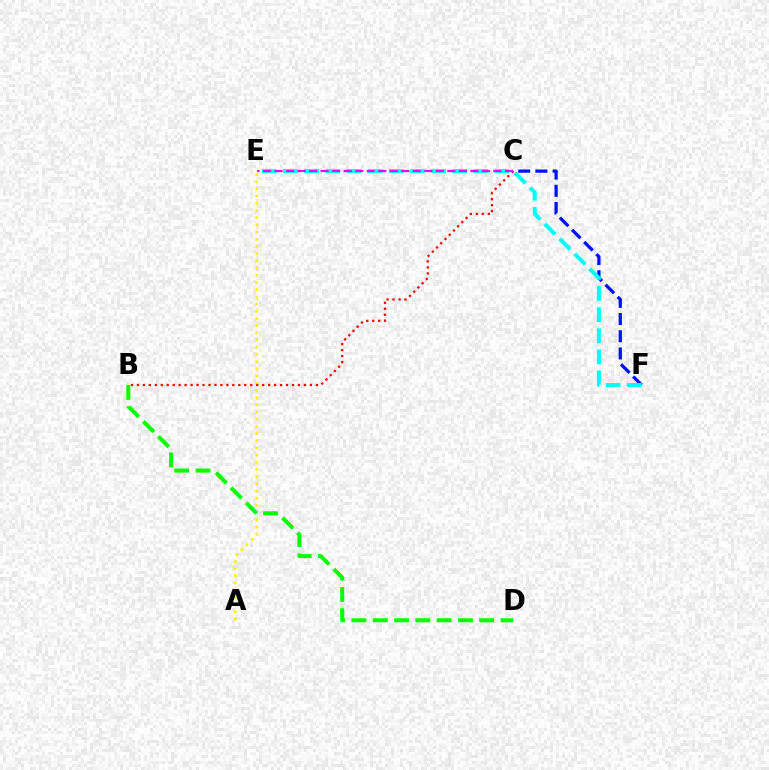{('C', 'F'): [{'color': '#0010ff', 'line_style': 'dashed', 'thickness': 2.34}], ('A', 'E'): [{'color': '#fcf500', 'line_style': 'dotted', 'thickness': 1.95}], ('B', 'D'): [{'color': '#08ff00', 'line_style': 'dashed', 'thickness': 2.89}], ('B', 'C'): [{'color': '#ff0000', 'line_style': 'dotted', 'thickness': 1.62}], ('E', 'F'): [{'color': '#00fff6', 'line_style': 'dashed', 'thickness': 2.87}], ('C', 'E'): [{'color': '#ee00ff', 'line_style': 'dashed', 'thickness': 1.56}]}